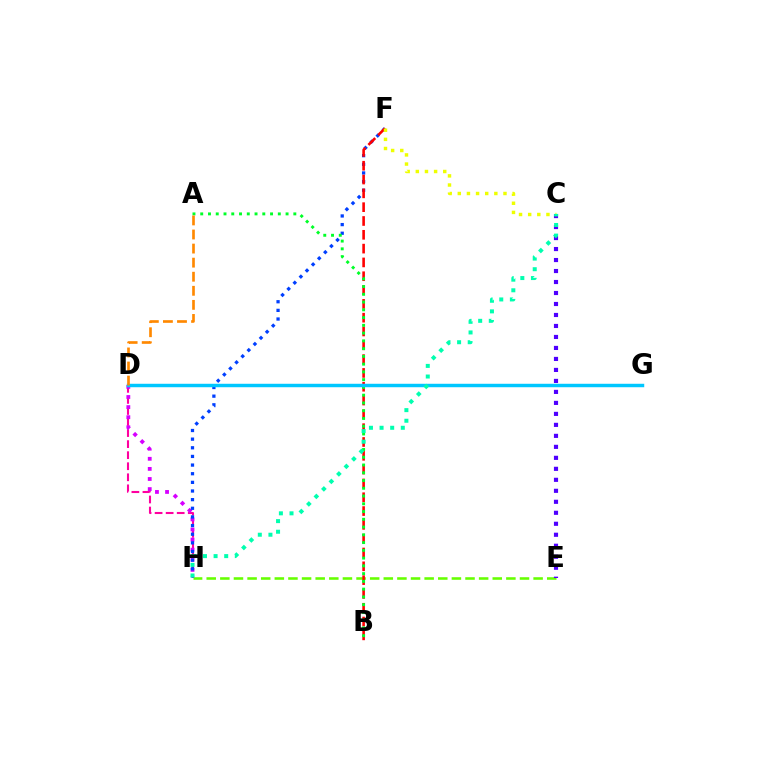{('E', 'H'): [{'color': '#66ff00', 'line_style': 'dashed', 'thickness': 1.85}], ('D', 'H'): [{'color': '#ff00a0', 'line_style': 'dashed', 'thickness': 1.5}, {'color': '#d600ff', 'line_style': 'dotted', 'thickness': 2.74}], ('F', 'H'): [{'color': '#003fff', 'line_style': 'dotted', 'thickness': 2.35}], ('B', 'F'): [{'color': '#ff0000', 'line_style': 'dashed', 'thickness': 1.88}], ('A', 'B'): [{'color': '#00ff27', 'line_style': 'dotted', 'thickness': 2.11}], ('C', 'E'): [{'color': '#4f00ff', 'line_style': 'dotted', 'thickness': 2.99}], ('D', 'G'): [{'color': '#00c7ff', 'line_style': 'solid', 'thickness': 2.49}], ('A', 'D'): [{'color': '#ff8800', 'line_style': 'dashed', 'thickness': 1.91}], ('C', 'F'): [{'color': '#eeff00', 'line_style': 'dotted', 'thickness': 2.48}], ('C', 'H'): [{'color': '#00ffaf', 'line_style': 'dotted', 'thickness': 2.88}]}